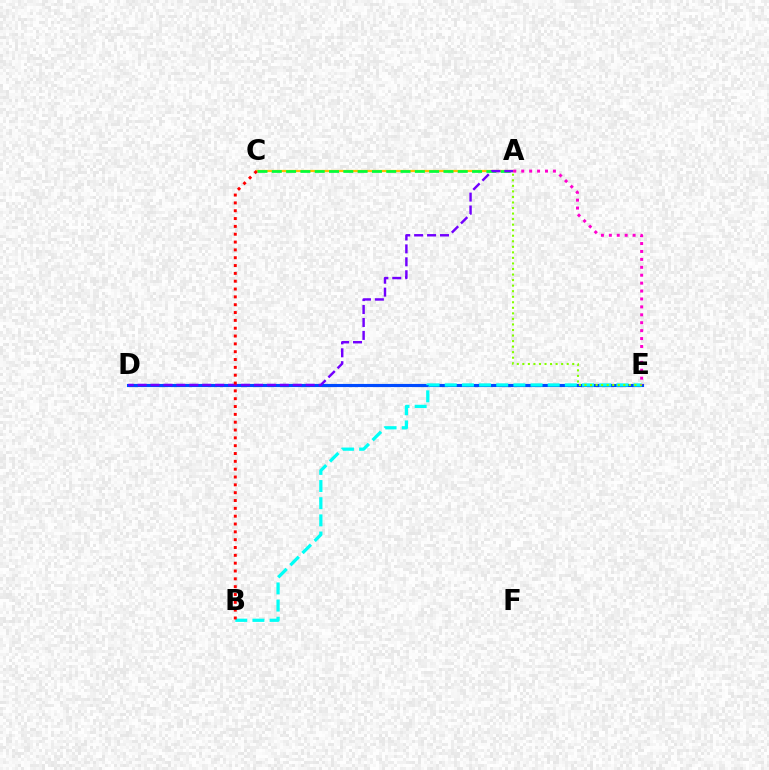{('A', 'C'): [{'color': '#ffbd00', 'line_style': 'solid', 'thickness': 1.61}, {'color': '#00ff39', 'line_style': 'dashed', 'thickness': 1.94}], ('D', 'E'): [{'color': '#004bff', 'line_style': 'solid', 'thickness': 2.25}], ('B', 'E'): [{'color': '#00fff6', 'line_style': 'dashed', 'thickness': 2.33}], ('A', 'E'): [{'color': '#84ff00', 'line_style': 'dotted', 'thickness': 1.51}, {'color': '#ff00cf', 'line_style': 'dotted', 'thickness': 2.15}], ('A', 'D'): [{'color': '#7200ff', 'line_style': 'dashed', 'thickness': 1.76}], ('B', 'C'): [{'color': '#ff0000', 'line_style': 'dotted', 'thickness': 2.13}]}